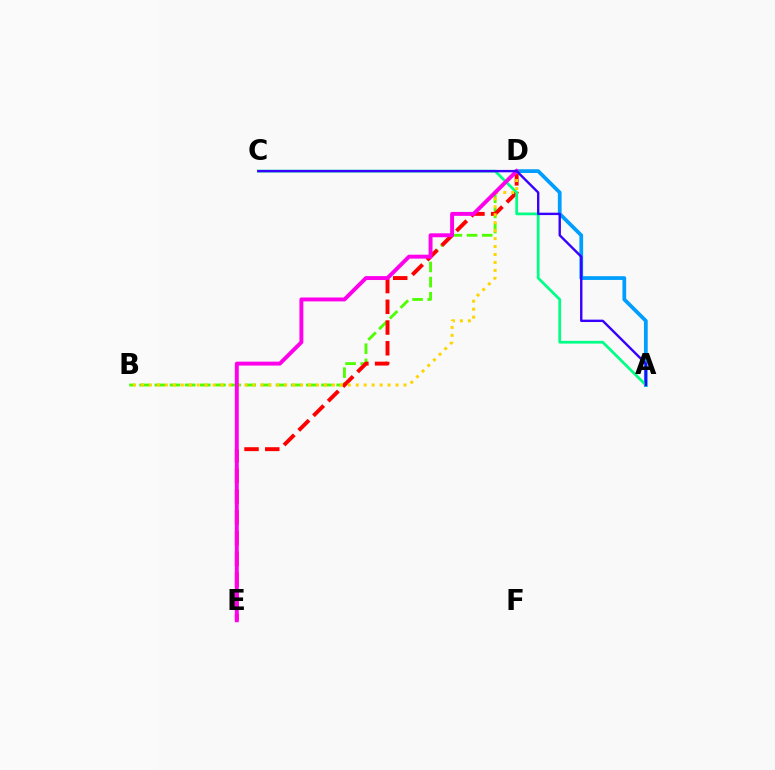{('B', 'D'): [{'color': '#4fff00', 'line_style': 'dashed', 'thickness': 2.06}, {'color': '#ffd500', 'line_style': 'dotted', 'thickness': 2.16}], ('A', 'D'): [{'color': '#009eff', 'line_style': 'solid', 'thickness': 2.7}], ('D', 'E'): [{'color': '#ff0000', 'line_style': 'dashed', 'thickness': 2.82}, {'color': '#ff00ed', 'line_style': 'solid', 'thickness': 2.82}], ('A', 'C'): [{'color': '#00ff86', 'line_style': 'solid', 'thickness': 1.98}, {'color': '#3700ff', 'line_style': 'solid', 'thickness': 1.72}]}